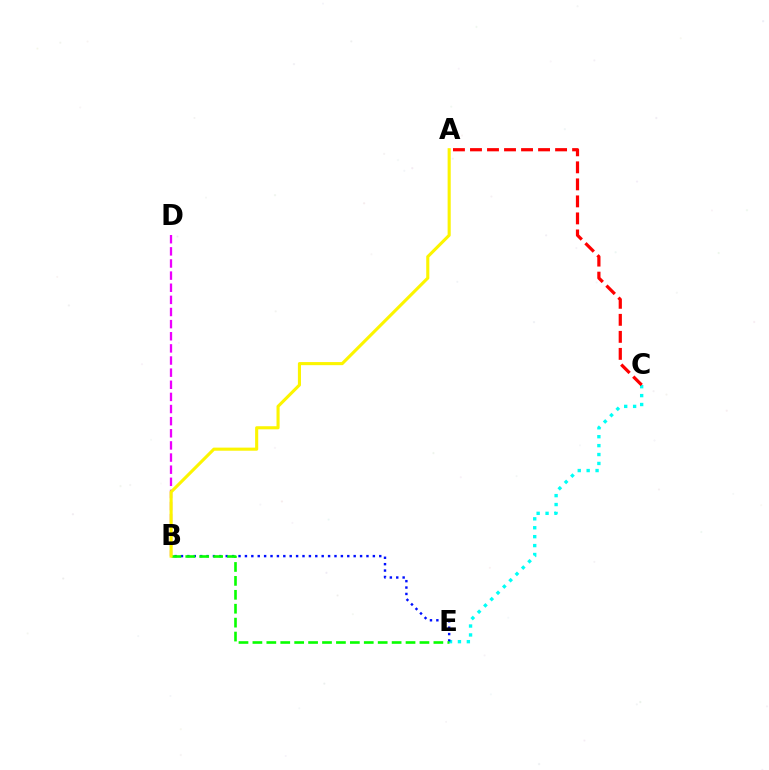{('B', 'D'): [{'color': '#ee00ff', 'line_style': 'dashed', 'thickness': 1.65}], ('C', 'E'): [{'color': '#00fff6', 'line_style': 'dotted', 'thickness': 2.42}], ('B', 'E'): [{'color': '#0010ff', 'line_style': 'dotted', 'thickness': 1.74}, {'color': '#08ff00', 'line_style': 'dashed', 'thickness': 1.89}], ('A', 'C'): [{'color': '#ff0000', 'line_style': 'dashed', 'thickness': 2.31}], ('A', 'B'): [{'color': '#fcf500', 'line_style': 'solid', 'thickness': 2.23}]}